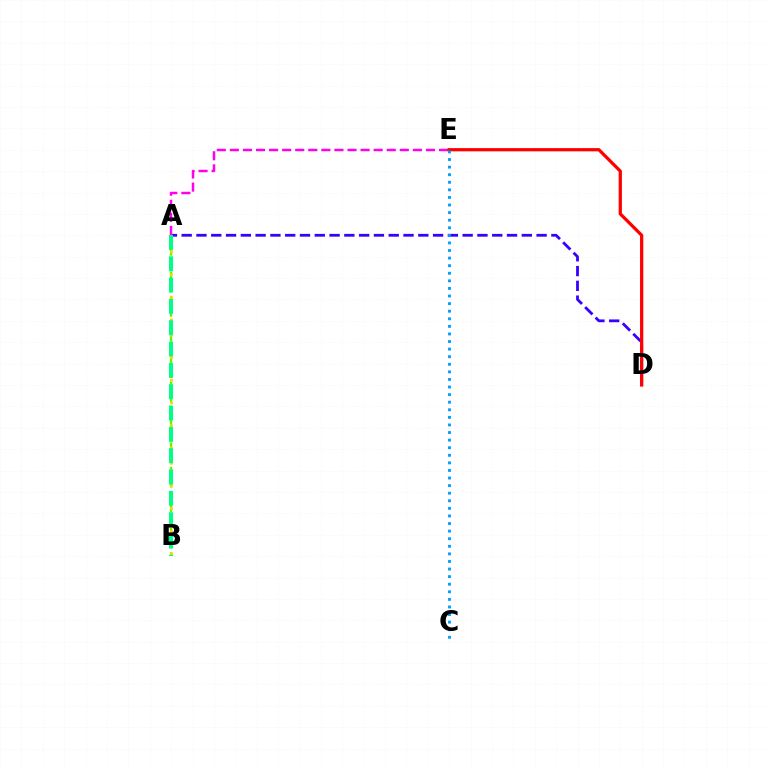{('A', 'D'): [{'color': '#3700ff', 'line_style': 'dashed', 'thickness': 2.01}], ('A', 'E'): [{'color': '#ff00ed', 'line_style': 'dashed', 'thickness': 1.78}], ('A', 'B'): [{'color': '#4fff00', 'line_style': 'dashed', 'thickness': 1.66}, {'color': '#ffd500', 'line_style': 'dotted', 'thickness': 2.05}, {'color': '#00ff86', 'line_style': 'dashed', 'thickness': 2.9}], ('D', 'E'): [{'color': '#ff0000', 'line_style': 'solid', 'thickness': 2.33}], ('C', 'E'): [{'color': '#009eff', 'line_style': 'dotted', 'thickness': 2.06}]}